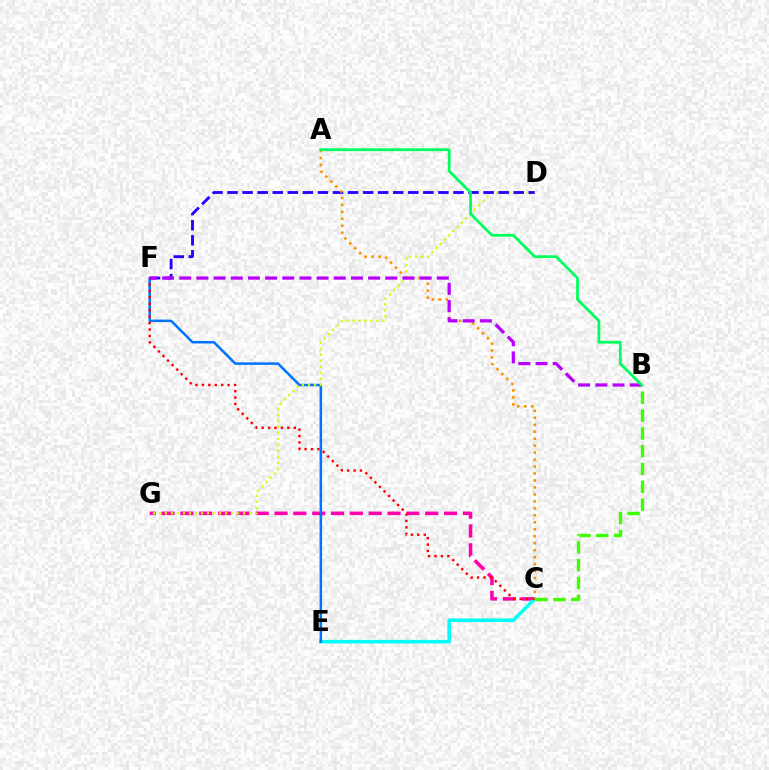{('C', 'G'): [{'color': '#ff00ac', 'line_style': 'dashed', 'thickness': 2.56}], ('C', 'E'): [{'color': '#00fff6', 'line_style': 'solid', 'thickness': 2.57}], ('E', 'F'): [{'color': '#0074ff', 'line_style': 'solid', 'thickness': 1.81}], ('D', 'G'): [{'color': '#d1ff00', 'line_style': 'dotted', 'thickness': 1.63}], ('D', 'F'): [{'color': '#2500ff', 'line_style': 'dashed', 'thickness': 2.05}], ('C', 'F'): [{'color': '#ff0000', 'line_style': 'dotted', 'thickness': 1.75}], ('B', 'C'): [{'color': '#3dff00', 'line_style': 'dashed', 'thickness': 2.42}], ('A', 'C'): [{'color': '#ff9400', 'line_style': 'dotted', 'thickness': 1.89}], ('B', 'F'): [{'color': '#b900ff', 'line_style': 'dashed', 'thickness': 2.33}], ('A', 'B'): [{'color': '#00ff5c', 'line_style': 'solid', 'thickness': 1.98}]}